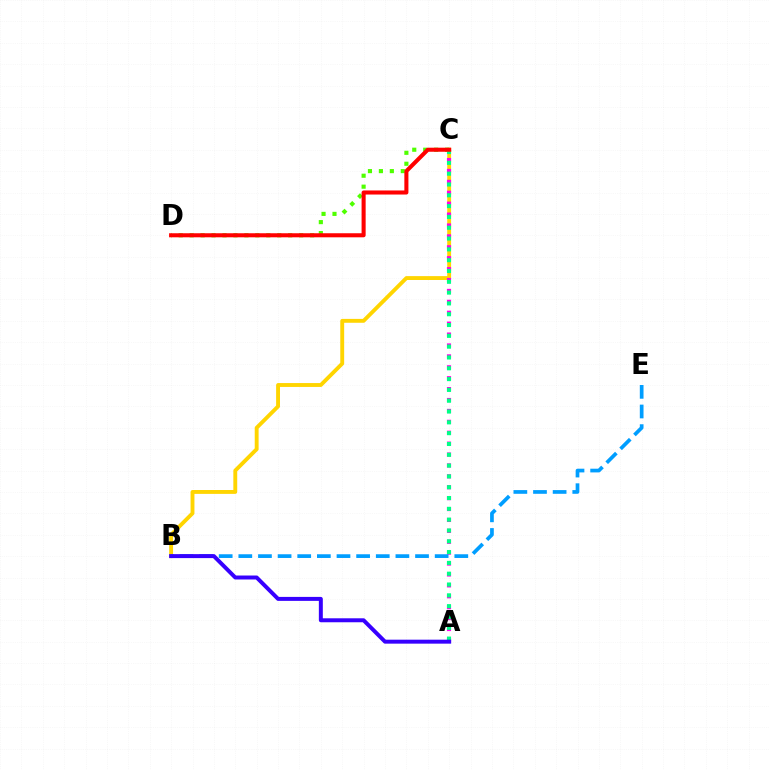{('B', 'C'): [{'color': '#ffd500', 'line_style': 'solid', 'thickness': 2.79}], ('C', 'D'): [{'color': '#4fff00', 'line_style': 'dotted', 'thickness': 2.97}, {'color': '#ff0000', 'line_style': 'solid', 'thickness': 2.93}], ('A', 'C'): [{'color': '#ff00ed', 'line_style': 'dotted', 'thickness': 2.96}, {'color': '#00ff86', 'line_style': 'dotted', 'thickness': 2.94}], ('B', 'E'): [{'color': '#009eff', 'line_style': 'dashed', 'thickness': 2.67}], ('A', 'B'): [{'color': '#3700ff', 'line_style': 'solid', 'thickness': 2.86}]}